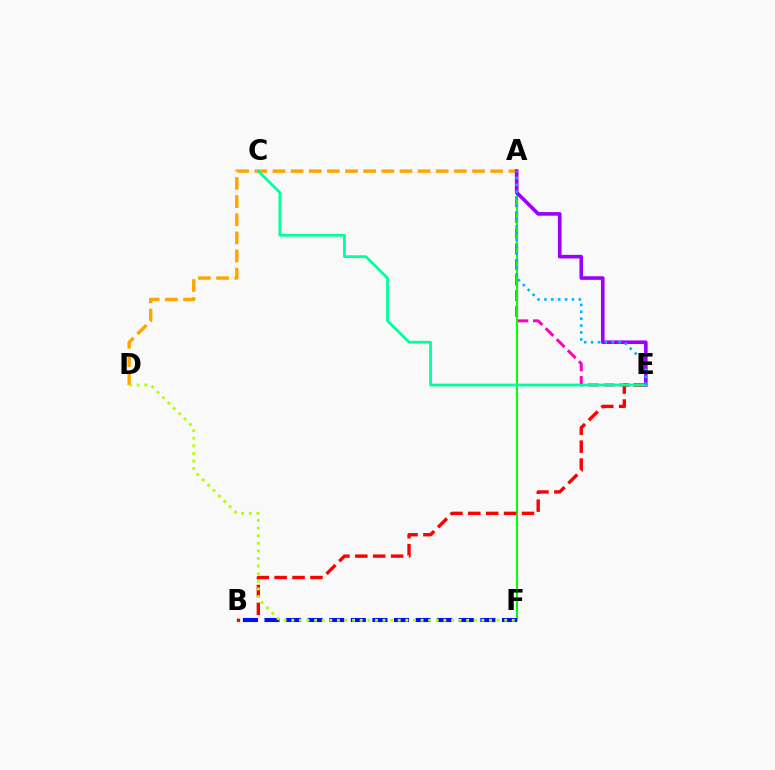{('A', 'D'): [{'color': '#ffa500', 'line_style': 'dashed', 'thickness': 2.46}], ('A', 'E'): [{'color': '#ff00bd', 'line_style': 'dashed', 'thickness': 2.13}, {'color': '#9b00ff', 'line_style': 'solid', 'thickness': 2.59}, {'color': '#00b5ff', 'line_style': 'dotted', 'thickness': 1.87}], ('A', 'F'): [{'color': '#08ff00', 'line_style': 'solid', 'thickness': 1.5}], ('B', 'E'): [{'color': '#ff0000', 'line_style': 'dashed', 'thickness': 2.43}], ('C', 'E'): [{'color': '#00ff9d', 'line_style': 'solid', 'thickness': 1.99}], ('B', 'F'): [{'color': '#0010ff', 'line_style': 'dashed', 'thickness': 2.93}], ('D', 'F'): [{'color': '#b3ff00', 'line_style': 'dotted', 'thickness': 2.07}]}